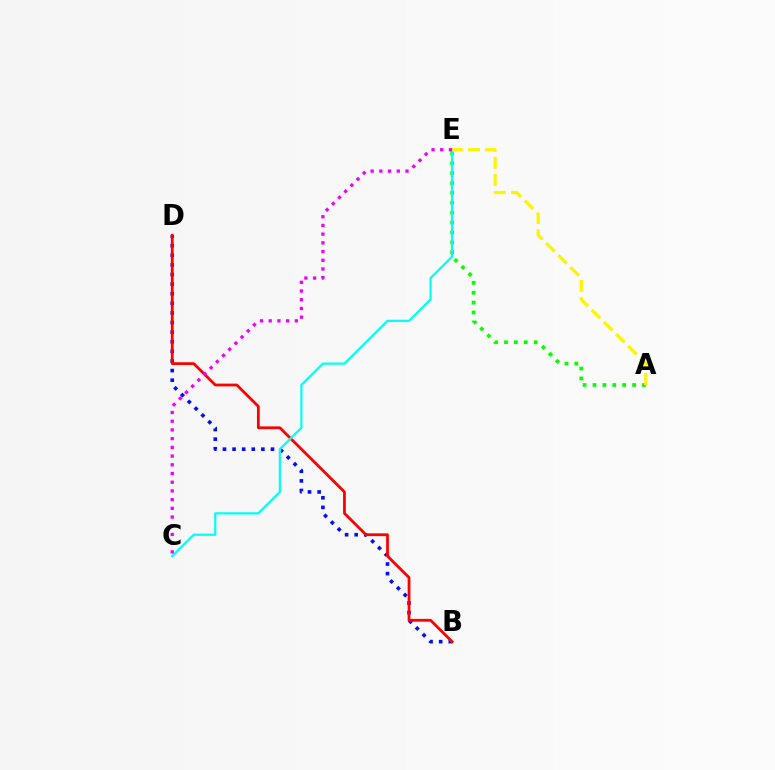{('B', 'D'): [{'color': '#0010ff', 'line_style': 'dotted', 'thickness': 2.61}, {'color': '#ff0000', 'line_style': 'solid', 'thickness': 2.0}], ('A', 'E'): [{'color': '#08ff00', 'line_style': 'dotted', 'thickness': 2.69}, {'color': '#fcf500', 'line_style': 'dashed', 'thickness': 2.33}], ('C', 'E'): [{'color': '#00fff6', 'line_style': 'solid', 'thickness': 1.59}, {'color': '#ee00ff', 'line_style': 'dotted', 'thickness': 2.37}]}